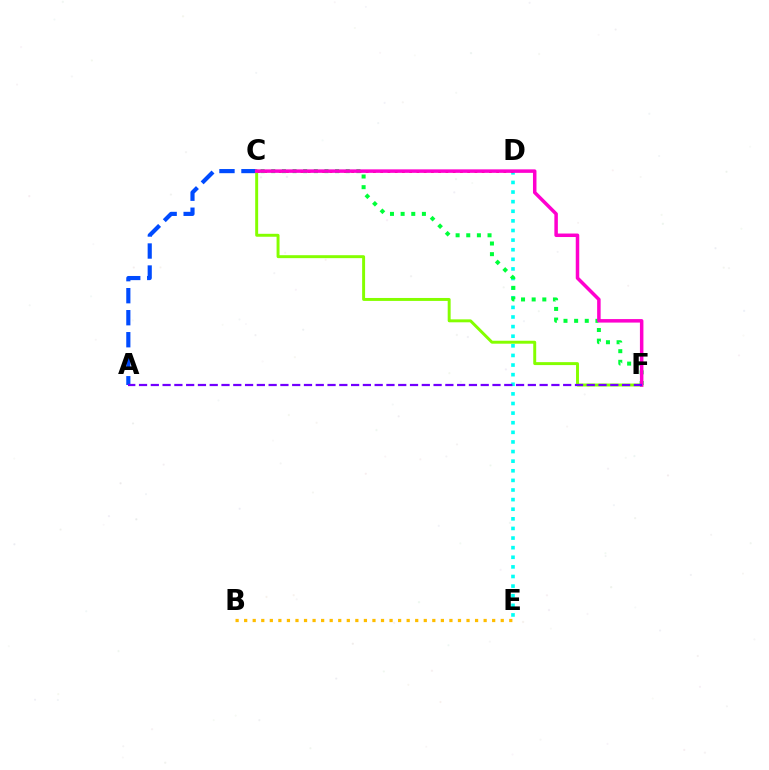{('D', 'E'): [{'color': '#00fff6', 'line_style': 'dotted', 'thickness': 2.61}], ('A', 'C'): [{'color': '#004bff', 'line_style': 'dashed', 'thickness': 2.99}], ('C', 'F'): [{'color': '#84ff00', 'line_style': 'solid', 'thickness': 2.12}, {'color': '#00ff39', 'line_style': 'dotted', 'thickness': 2.89}, {'color': '#ff00cf', 'line_style': 'solid', 'thickness': 2.52}], ('C', 'D'): [{'color': '#ff0000', 'line_style': 'dotted', 'thickness': 1.97}], ('B', 'E'): [{'color': '#ffbd00', 'line_style': 'dotted', 'thickness': 2.32}], ('A', 'F'): [{'color': '#7200ff', 'line_style': 'dashed', 'thickness': 1.6}]}